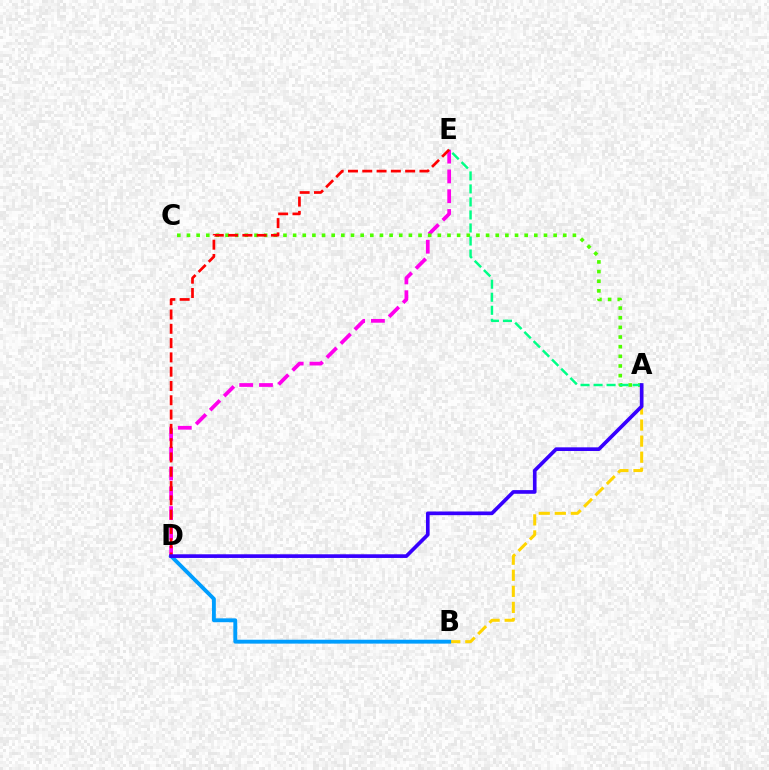{('D', 'E'): [{'color': '#ff00ed', 'line_style': 'dashed', 'thickness': 2.69}, {'color': '#ff0000', 'line_style': 'dashed', 'thickness': 1.94}], ('A', 'C'): [{'color': '#4fff00', 'line_style': 'dotted', 'thickness': 2.62}], ('A', 'B'): [{'color': '#ffd500', 'line_style': 'dashed', 'thickness': 2.18}], ('A', 'E'): [{'color': '#00ff86', 'line_style': 'dashed', 'thickness': 1.77}], ('B', 'D'): [{'color': '#009eff', 'line_style': 'solid', 'thickness': 2.78}], ('A', 'D'): [{'color': '#3700ff', 'line_style': 'solid', 'thickness': 2.64}]}